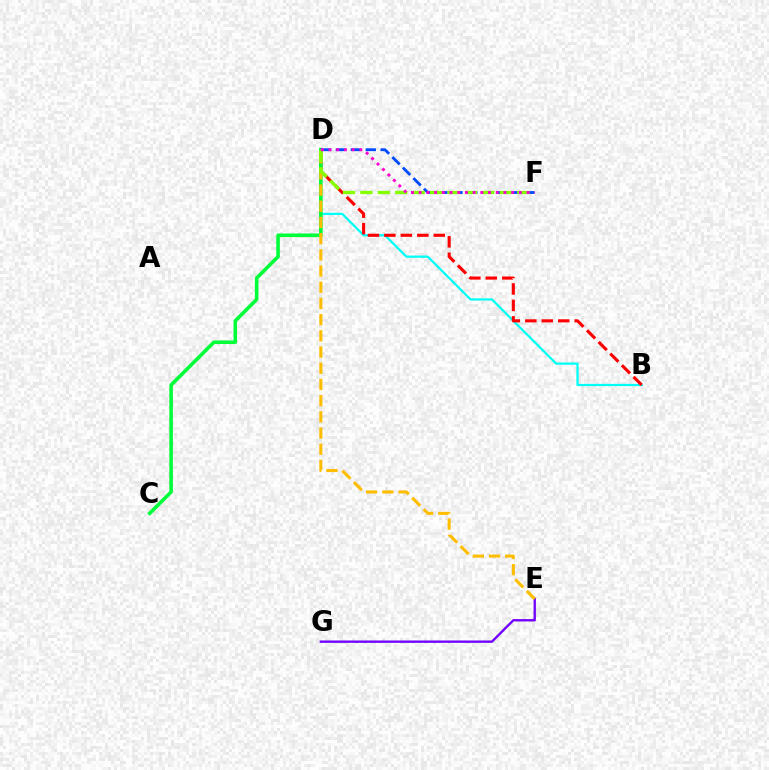{('B', 'D'): [{'color': '#00fff6', 'line_style': 'solid', 'thickness': 1.61}, {'color': '#ff0000', 'line_style': 'dashed', 'thickness': 2.24}], ('E', 'G'): [{'color': '#7200ff', 'line_style': 'solid', 'thickness': 1.7}], ('C', 'D'): [{'color': '#00ff39', 'line_style': 'solid', 'thickness': 2.58}], ('D', 'F'): [{'color': '#004bff', 'line_style': 'dashed', 'thickness': 2.03}, {'color': '#84ff00', 'line_style': 'dashed', 'thickness': 2.37}, {'color': '#ff00cf', 'line_style': 'dotted', 'thickness': 2.09}], ('D', 'E'): [{'color': '#ffbd00', 'line_style': 'dashed', 'thickness': 2.2}]}